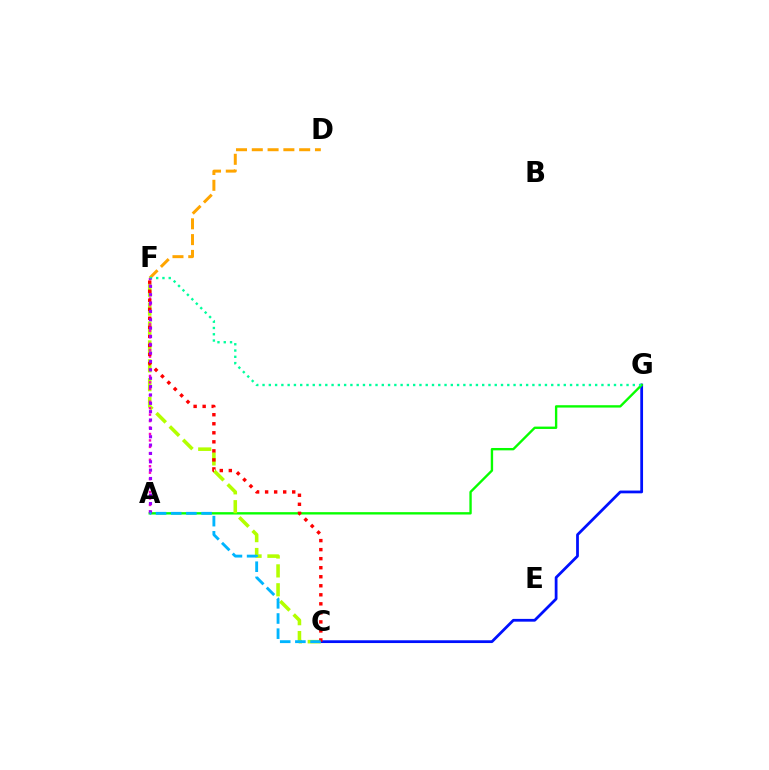{('C', 'G'): [{'color': '#0010ff', 'line_style': 'solid', 'thickness': 1.99}], ('D', 'F'): [{'color': '#ffa500', 'line_style': 'dashed', 'thickness': 2.15}], ('A', 'G'): [{'color': '#08ff00', 'line_style': 'solid', 'thickness': 1.7}], ('C', 'F'): [{'color': '#b3ff00', 'line_style': 'dashed', 'thickness': 2.57}, {'color': '#ff0000', 'line_style': 'dotted', 'thickness': 2.45}], ('A', 'F'): [{'color': '#ff00bd', 'line_style': 'dotted', 'thickness': 1.75}, {'color': '#9b00ff', 'line_style': 'dotted', 'thickness': 2.27}], ('F', 'G'): [{'color': '#00ff9d', 'line_style': 'dotted', 'thickness': 1.71}], ('A', 'C'): [{'color': '#00b5ff', 'line_style': 'dashed', 'thickness': 2.06}]}